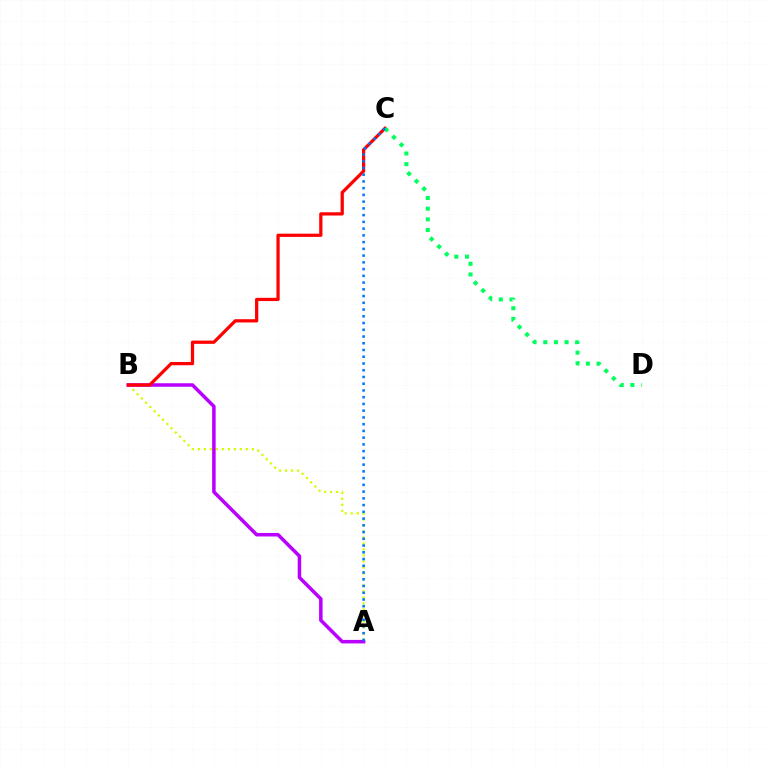{('A', 'B'): [{'color': '#d1ff00', 'line_style': 'dotted', 'thickness': 1.63}, {'color': '#b900ff', 'line_style': 'solid', 'thickness': 2.52}], ('B', 'C'): [{'color': '#ff0000', 'line_style': 'solid', 'thickness': 2.34}], ('C', 'D'): [{'color': '#00ff5c', 'line_style': 'dotted', 'thickness': 2.9}], ('A', 'C'): [{'color': '#0074ff', 'line_style': 'dotted', 'thickness': 1.83}]}